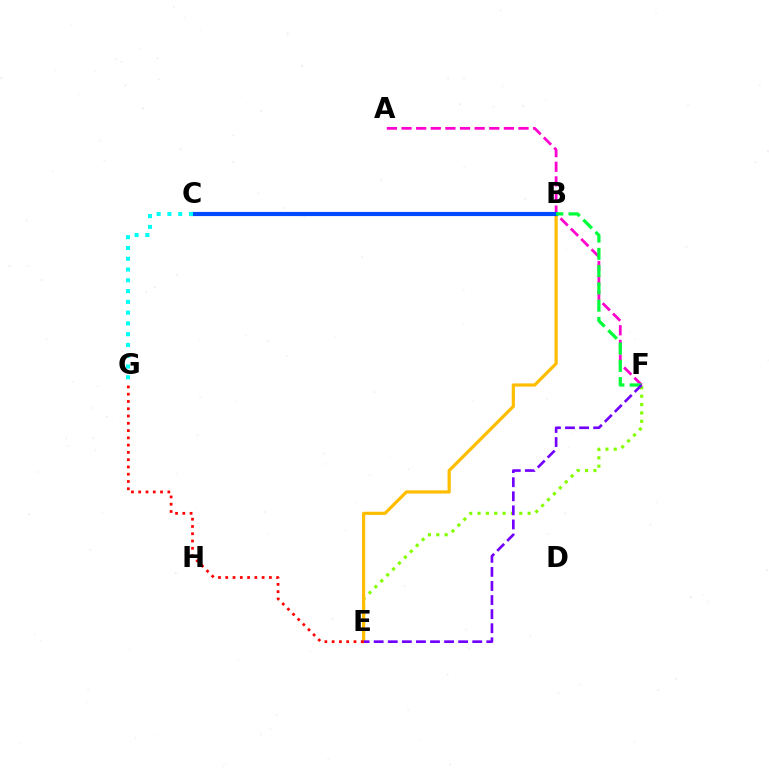{('E', 'F'): [{'color': '#84ff00', 'line_style': 'dotted', 'thickness': 2.27}, {'color': '#7200ff', 'line_style': 'dashed', 'thickness': 1.91}], ('A', 'F'): [{'color': '#ff00cf', 'line_style': 'dashed', 'thickness': 1.99}], ('B', 'E'): [{'color': '#ffbd00', 'line_style': 'solid', 'thickness': 2.3}], ('B', 'C'): [{'color': '#004bff', 'line_style': 'solid', 'thickness': 2.99}], ('C', 'G'): [{'color': '#00fff6', 'line_style': 'dotted', 'thickness': 2.93}], ('B', 'F'): [{'color': '#00ff39', 'line_style': 'dashed', 'thickness': 2.34}], ('E', 'G'): [{'color': '#ff0000', 'line_style': 'dotted', 'thickness': 1.98}]}